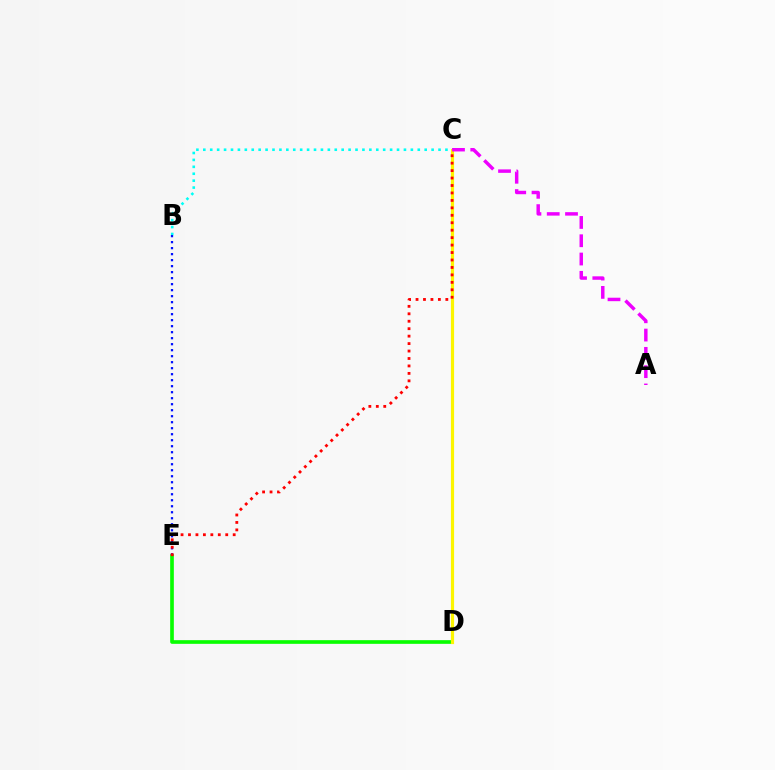{('D', 'E'): [{'color': '#08ff00', 'line_style': 'solid', 'thickness': 2.64}], ('C', 'D'): [{'color': '#fcf500', 'line_style': 'solid', 'thickness': 2.29}], ('B', 'C'): [{'color': '#00fff6', 'line_style': 'dotted', 'thickness': 1.88}], ('A', 'C'): [{'color': '#ee00ff', 'line_style': 'dashed', 'thickness': 2.49}], ('B', 'E'): [{'color': '#0010ff', 'line_style': 'dotted', 'thickness': 1.63}], ('C', 'E'): [{'color': '#ff0000', 'line_style': 'dotted', 'thickness': 2.02}]}